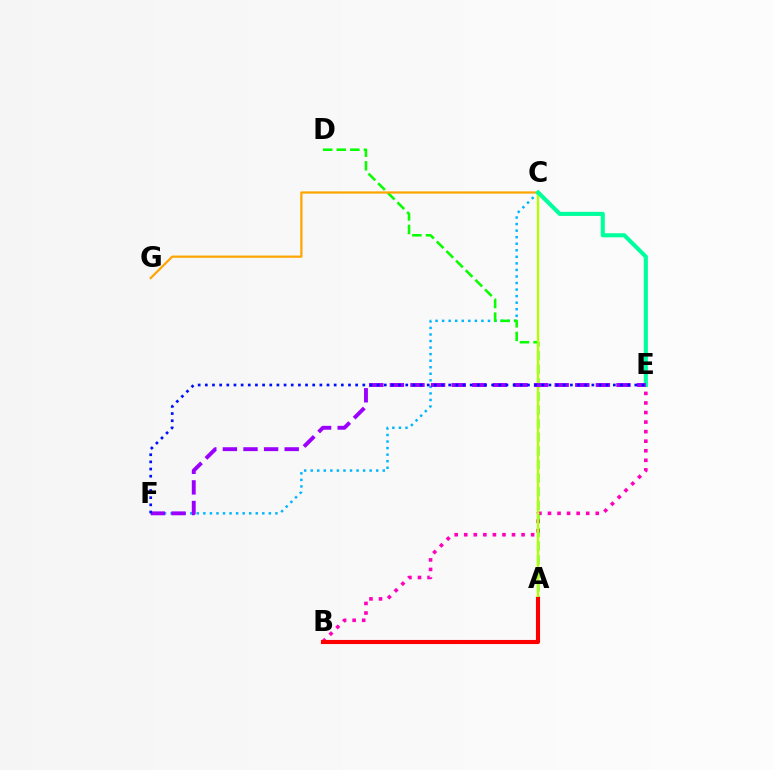{('B', 'E'): [{'color': '#ff00bd', 'line_style': 'dotted', 'thickness': 2.6}], ('C', 'F'): [{'color': '#00b5ff', 'line_style': 'dotted', 'thickness': 1.78}], ('A', 'D'): [{'color': '#08ff00', 'line_style': 'dashed', 'thickness': 1.85}], ('C', 'G'): [{'color': '#ffa500', 'line_style': 'solid', 'thickness': 1.6}], ('A', 'C'): [{'color': '#b3ff00', 'line_style': 'solid', 'thickness': 1.68}], ('C', 'E'): [{'color': '#00ff9d', 'line_style': 'solid', 'thickness': 2.95}], ('E', 'F'): [{'color': '#9b00ff', 'line_style': 'dashed', 'thickness': 2.8}, {'color': '#0010ff', 'line_style': 'dotted', 'thickness': 1.94}], ('A', 'B'): [{'color': '#ff0000', 'line_style': 'solid', 'thickness': 2.95}]}